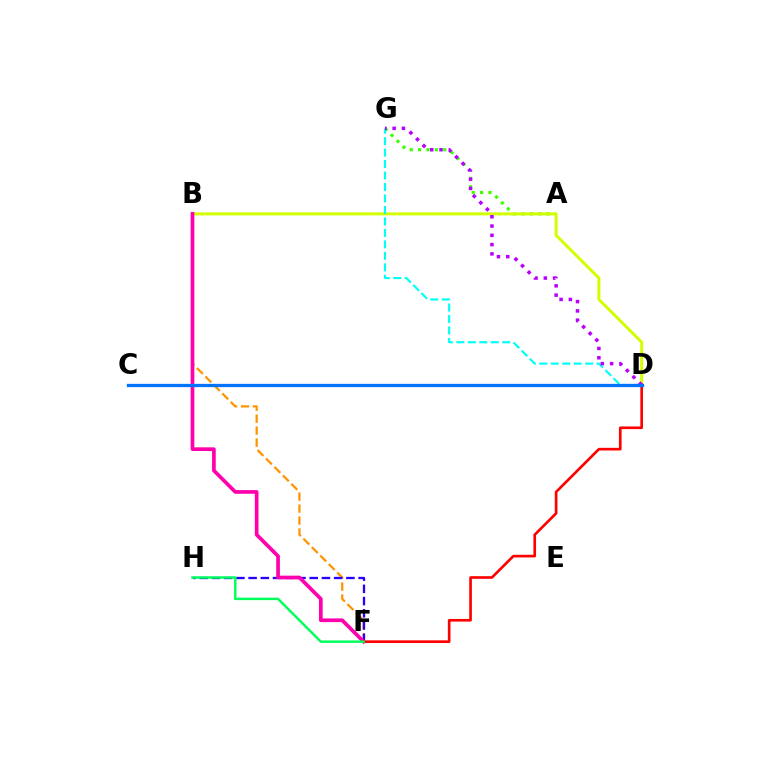{('A', 'G'): [{'color': '#3dff00', 'line_style': 'dotted', 'thickness': 2.28}], ('B', 'F'): [{'color': '#ff9400', 'line_style': 'dashed', 'thickness': 1.62}, {'color': '#ff00ac', 'line_style': 'solid', 'thickness': 2.65}], ('B', 'D'): [{'color': '#d1ff00', 'line_style': 'solid', 'thickness': 2.15}], ('F', 'H'): [{'color': '#2500ff', 'line_style': 'dashed', 'thickness': 1.66}, {'color': '#00ff5c', 'line_style': 'solid', 'thickness': 1.77}], ('D', 'G'): [{'color': '#00fff6', 'line_style': 'dashed', 'thickness': 1.56}, {'color': '#b900ff', 'line_style': 'dotted', 'thickness': 2.52}], ('D', 'F'): [{'color': '#ff0000', 'line_style': 'solid', 'thickness': 1.91}], ('C', 'D'): [{'color': '#0074ff', 'line_style': 'solid', 'thickness': 2.37}]}